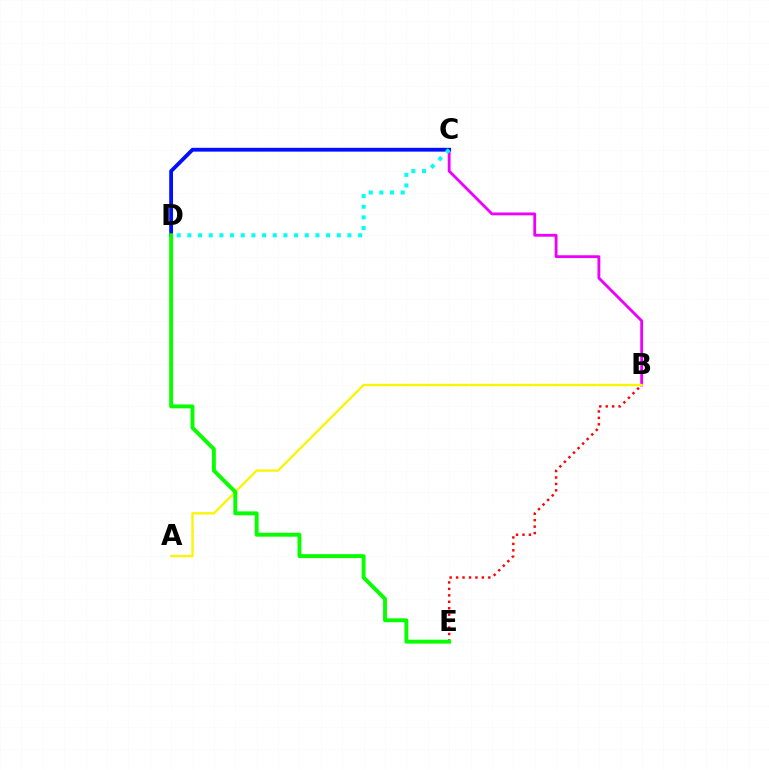{('B', 'C'): [{'color': '#ee00ff', 'line_style': 'solid', 'thickness': 2.05}], ('A', 'B'): [{'color': '#fcf500', 'line_style': 'solid', 'thickness': 1.67}], ('C', 'D'): [{'color': '#0010ff', 'line_style': 'solid', 'thickness': 2.75}, {'color': '#00fff6', 'line_style': 'dotted', 'thickness': 2.9}], ('B', 'E'): [{'color': '#ff0000', 'line_style': 'dotted', 'thickness': 1.75}], ('D', 'E'): [{'color': '#08ff00', 'line_style': 'solid', 'thickness': 2.81}]}